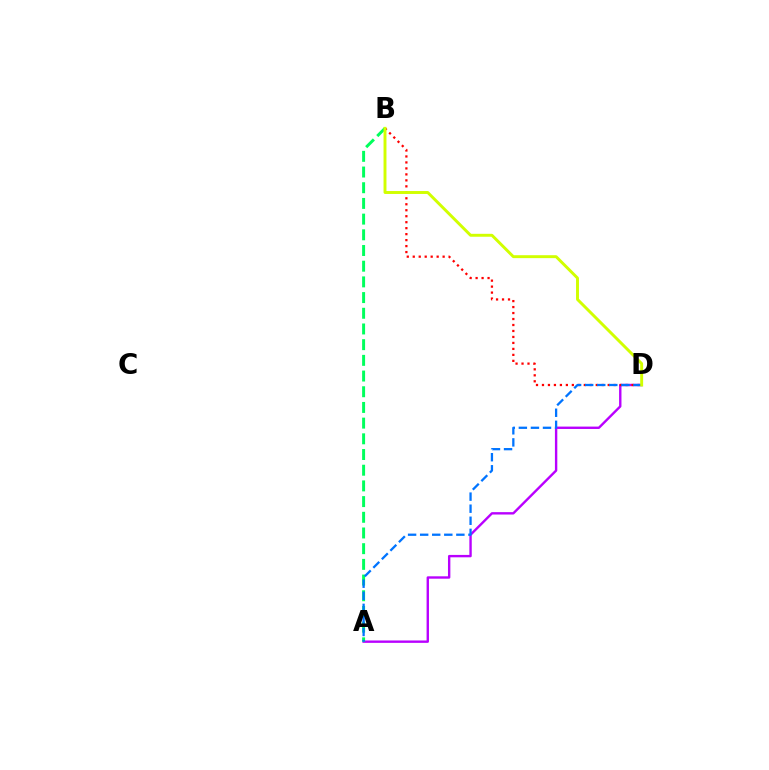{('A', 'D'): [{'color': '#b900ff', 'line_style': 'solid', 'thickness': 1.72}, {'color': '#0074ff', 'line_style': 'dashed', 'thickness': 1.64}], ('B', 'D'): [{'color': '#ff0000', 'line_style': 'dotted', 'thickness': 1.62}, {'color': '#d1ff00', 'line_style': 'solid', 'thickness': 2.11}], ('A', 'B'): [{'color': '#00ff5c', 'line_style': 'dashed', 'thickness': 2.13}]}